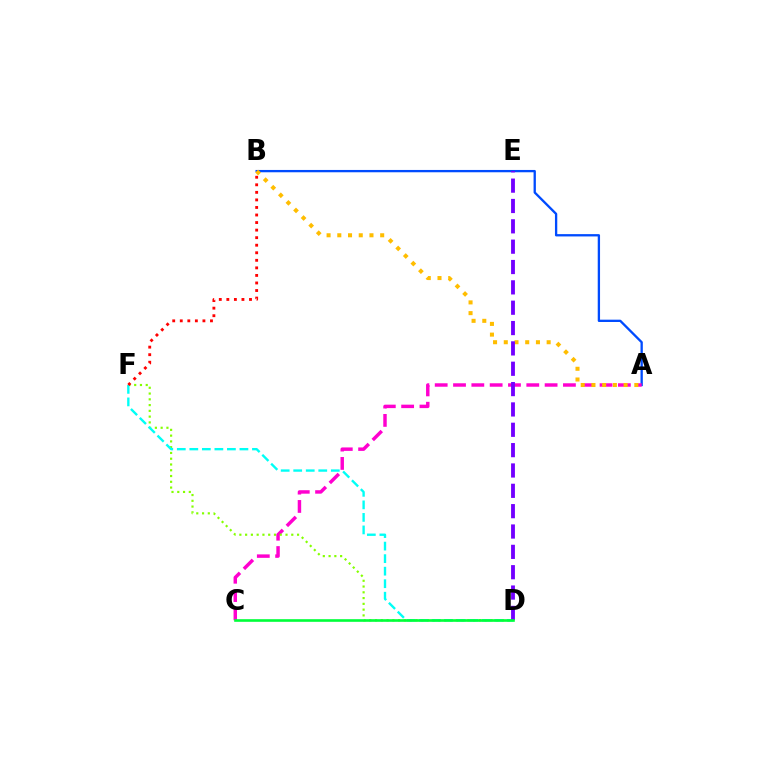{('A', 'B'): [{'color': '#004bff', 'line_style': 'solid', 'thickness': 1.67}, {'color': '#ffbd00', 'line_style': 'dotted', 'thickness': 2.91}], ('A', 'C'): [{'color': '#ff00cf', 'line_style': 'dashed', 'thickness': 2.49}], ('D', 'F'): [{'color': '#84ff00', 'line_style': 'dotted', 'thickness': 1.57}, {'color': '#00fff6', 'line_style': 'dashed', 'thickness': 1.7}], ('D', 'E'): [{'color': '#7200ff', 'line_style': 'dashed', 'thickness': 2.76}], ('B', 'F'): [{'color': '#ff0000', 'line_style': 'dotted', 'thickness': 2.05}], ('C', 'D'): [{'color': '#00ff39', 'line_style': 'solid', 'thickness': 1.9}]}